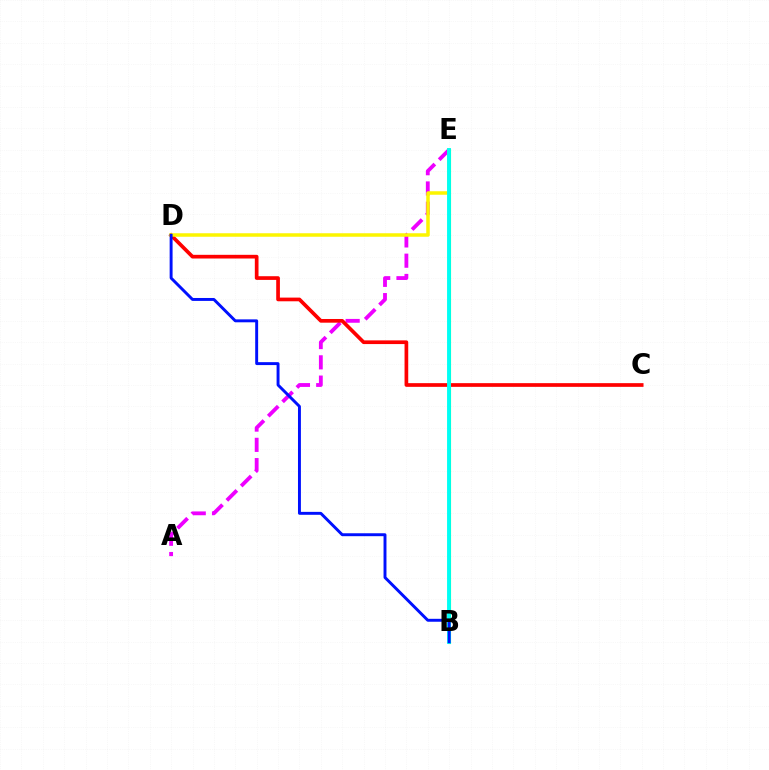{('A', 'E'): [{'color': '#ee00ff', 'line_style': 'dashed', 'thickness': 2.75}], ('C', 'D'): [{'color': '#ff0000', 'line_style': 'solid', 'thickness': 2.66}], ('D', 'E'): [{'color': '#fcf500', 'line_style': 'solid', 'thickness': 2.52}], ('B', 'E'): [{'color': '#08ff00', 'line_style': 'solid', 'thickness': 2.22}, {'color': '#00fff6', 'line_style': 'solid', 'thickness': 2.79}], ('B', 'D'): [{'color': '#0010ff', 'line_style': 'solid', 'thickness': 2.11}]}